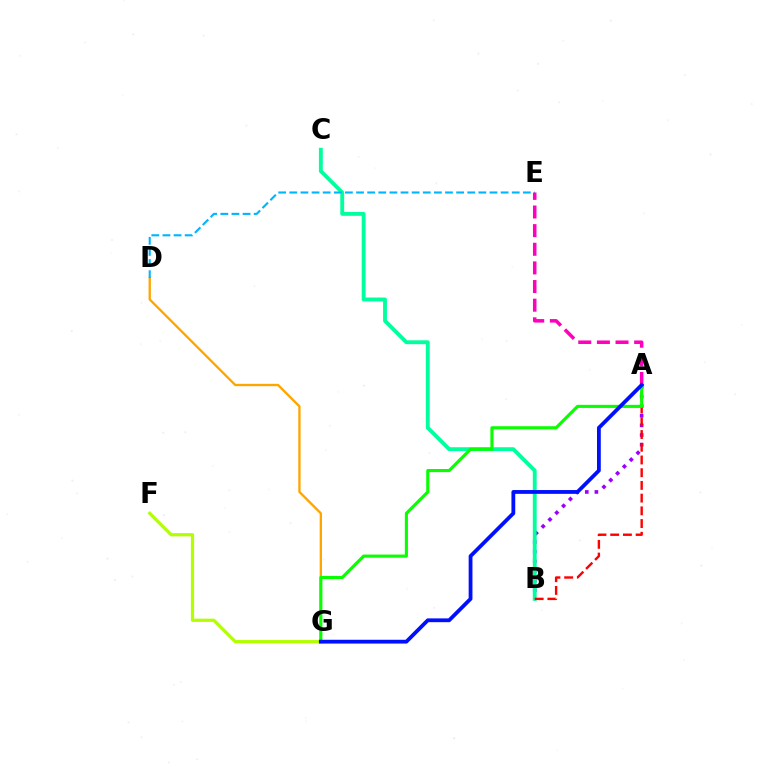{('D', 'G'): [{'color': '#ffa500', 'line_style': 'solid', 'thickness': 1.68}], ('A', 'B'): [{'color': '#9b00ff', 'line_style': 'dotted', 'thickness': 2.62}, {'color': '#ff0000', 'line_style': 'dashed', 'thickness': 1.73}], ('B', 'C'): [{'color': '#00ff9d', 'line_style': 'solid', 'thickness': 2.77}], ('D', 'E'): [{'color': '#00b5ff', 'line_style': 'dashed', 'thickness': 1.51}], ('A', 'G'): [{'color': '#08ff00', 'line_style': 'solid', 'thickness': 2.24}, {'color': '#0010ff', 'line_style': 'solid', 'thickness': 2.73}], ('A', 'E'): [{'color': '#ff00bd', 'line_style': 'dashed', 'thickness': 2.53}], ('F', 'G'): [{'color': '#b3ff00', 'line_style': 'solid', 'thickness': 2.33}]}